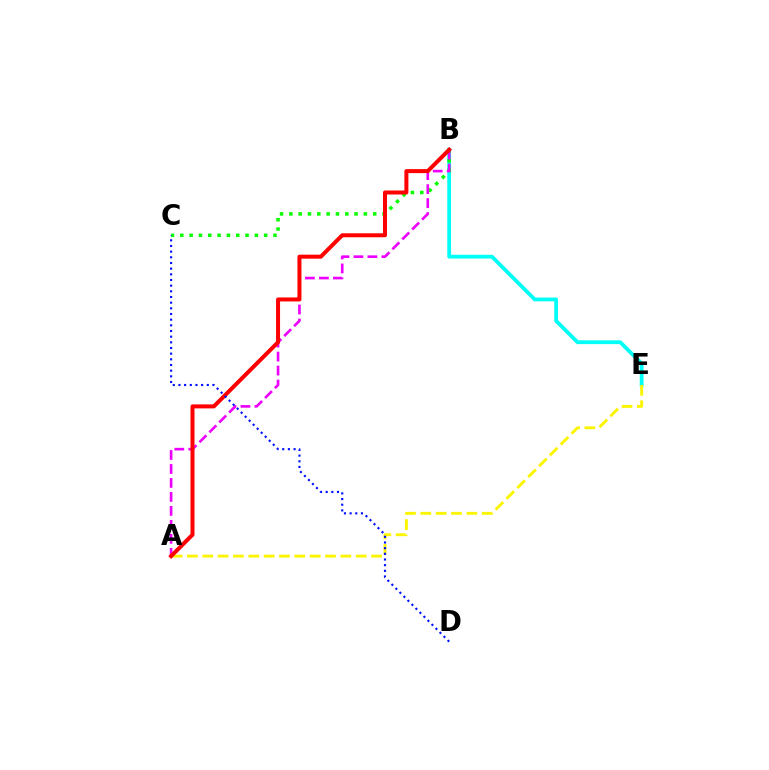{('B', 'E'): [{'color': '#00fff6', 'line_style': 'solid', 'thickness': 2.73}], ('B', 'C'): [{'color': '#08ff00', 'line_style': 'dotted', 'thickness': 2.53}], ('A', 'E'): [{'color': '#fcf500', 'line_style': 'dashed', 'thickness': 2.08}], ('A', 'B'): [{'color': '#ee00ff', 'line_style': 'dashed', 'thickness': 1.9}, {'color': '#ff0000', 'line_style': 'solid', 'thickness': 2.89}], ('C', 'D'): [{'color': '#0010ff', 'line_style': 'dotted', 'thickness': 1.54}]}